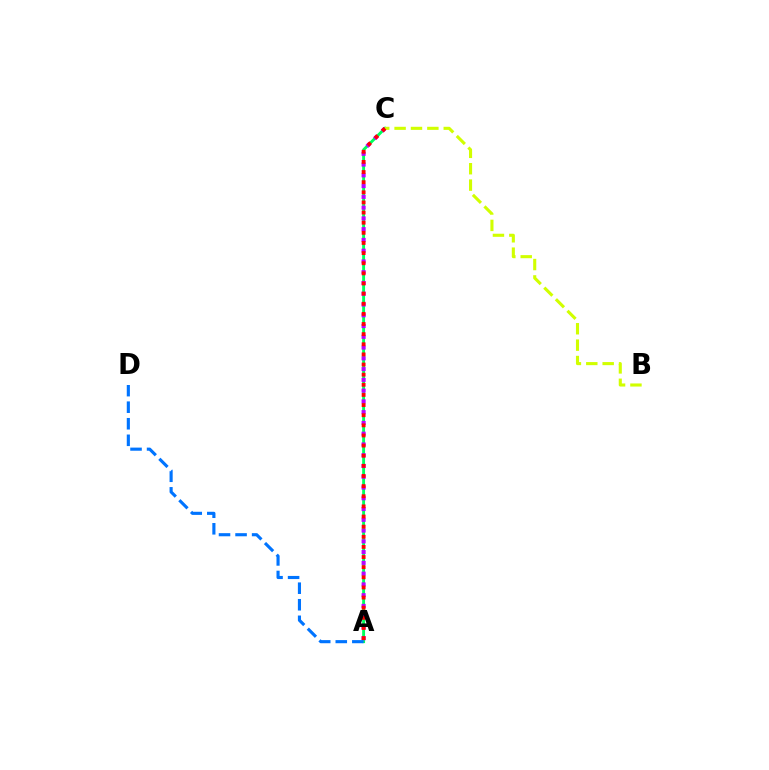{('A', 'C'): [{'color': '#00ff5c', 'line_style': 'solid', 'thickness': 2.08}, {'color': '#b900ff', 'line_style': 'dotted', 'thickness': 2.92}, {'color': '#ff0000', 'line_style': 'dotted', 'thickness': 2.75}], ('B', 'C'): [{'color': '#d1ff00', 'line_style': 'dashed', 'thickness': 2.23}], ('A', 'D'): [{'color': '#0074ff', 'line_style': 'dashed', 'thickness': 2.25}]}